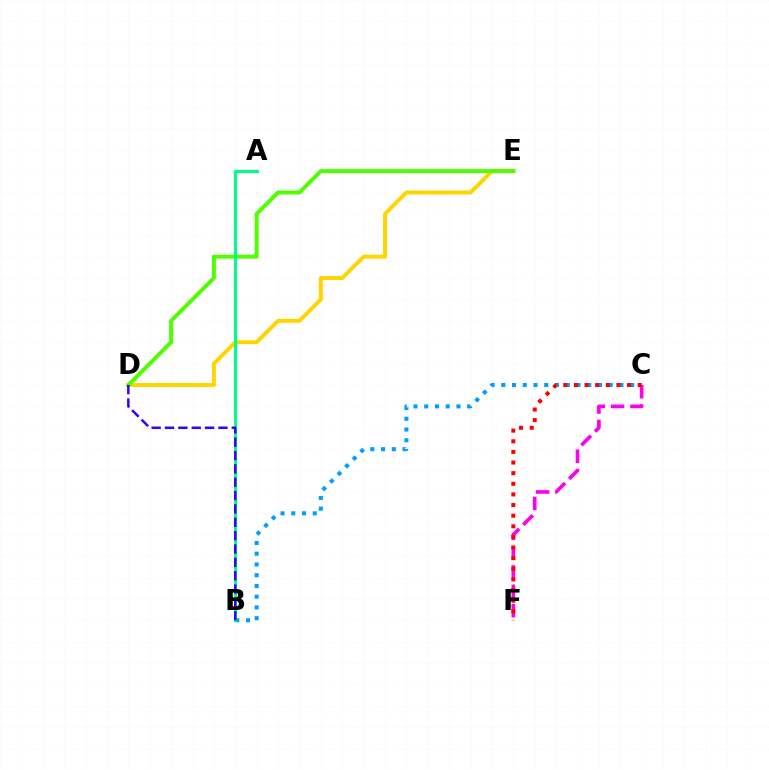{('B', 'C'): [{'color': '#009eff', 'line_style': 'dotted', 'thickness': 2.92}], ('C', 'F'): [{'color': '#ff00ed', 'line_style': 'dashed', 'thickness': 2.63}, {'color': '#ff0000', 'line_style': 'dotted', 'thickness': 2.89}], ('D', 'E'): [{'color': '#ffd500', 'line_style': 'solid', 'thickness': 2.84}, {'color': '#4fff00', 'line_style': 'solid', 'thickness': 2.86}], ('A', 'B'): [{'color': '#00ff86', 'line_style': 'solid', 'thickness': 2.21}], ('B', 'D'): [{'color': '#3700ff', 'line_style': 'dashed', 'thickness': 1.81}]}